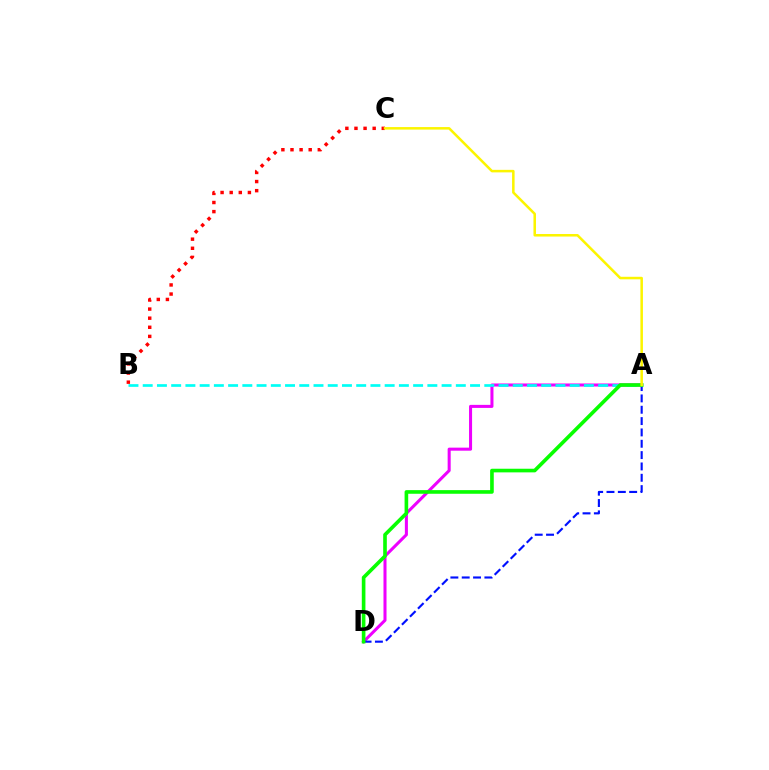{('A', 'D'): [{'color': '#ee00ff', 'line_style': 'solid', 'thickness': 2.19}, {'color': '#0010ff', 'line_style': 'dashed', 'thickness': 1.54}, {'color': '#08ff00', 'line_style': 'solid', 'thickness': 2.62}], ('B', 'C'): [{'color': '#ff0000', 'line_style': 'dotted', 'thickness': 2.47}], ('A', 'B'): [{'color': '#00fff6', 'line_style': 'dashed', 'thickness': 1.93}], ('A', 'C'): [{'color': '#fcf500', 'line_style': 'solid', 'thickness': 1.82}]}